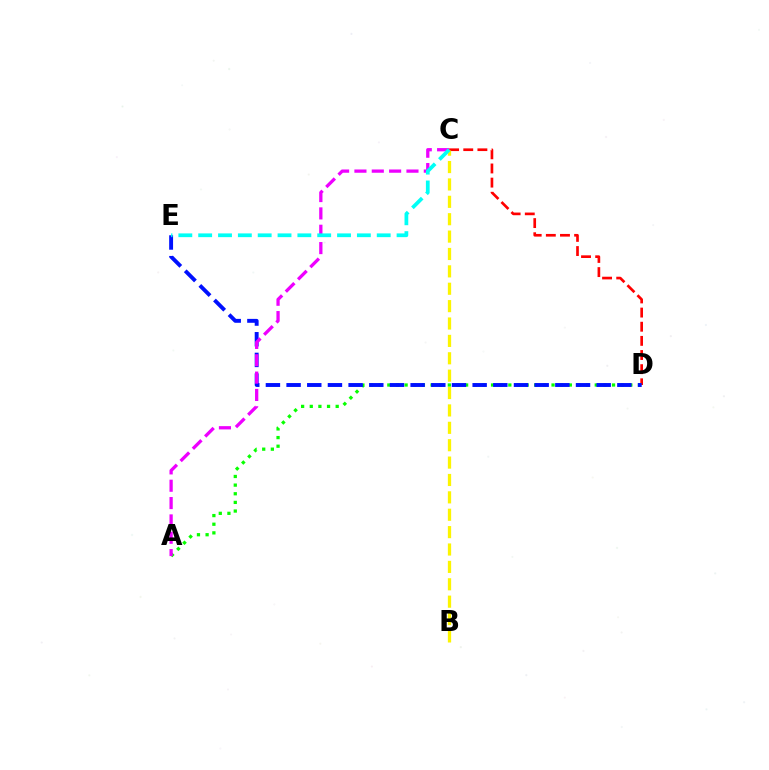{('C', 'D'): [{'color': '#ff0000', 'line_style': 'dashed', 'thickness': 1.92}], ('B', 'C'): [{'color': '#fcf500', 'line_style': 'dashed', 'thickness': 2.36}], ('A', 'D'): [{'color': '#08ff00', 'line_style': 'dotted', 'thickness': 2.35}], ('D', 'E'): [{'color': '#0010ff', 'line_style': 'dashed', 'thickness': 2.81}], ('A', 'C'): [{'color': '#ee00ff', 'line_style': 'dashed', 'thickness': 2.36}], ('C', 'E'): [{'color': '#00fff6', 'line_style': 'dashed', 'thickness': 2.69}]}